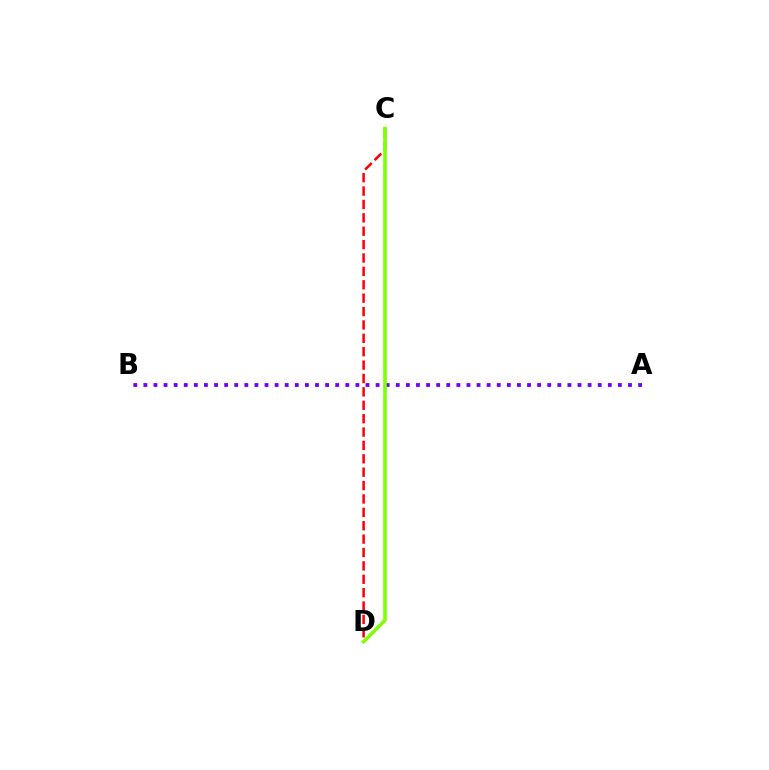{('A', 'B'): [{'color': '#7200ff', 'line_style': 'dotted', 'thickness': 2.74}], ('C', 'D'): [{'color': '#ff0000', 'line_style': 'dashed', 'thickness': 1.82}, {'color': '#00fff6', 'line_style': 'solid', 'thickness': 1.88}, {'color': '#84ff00', 'line_style': 'solid', 'thickness': 2.5}]}